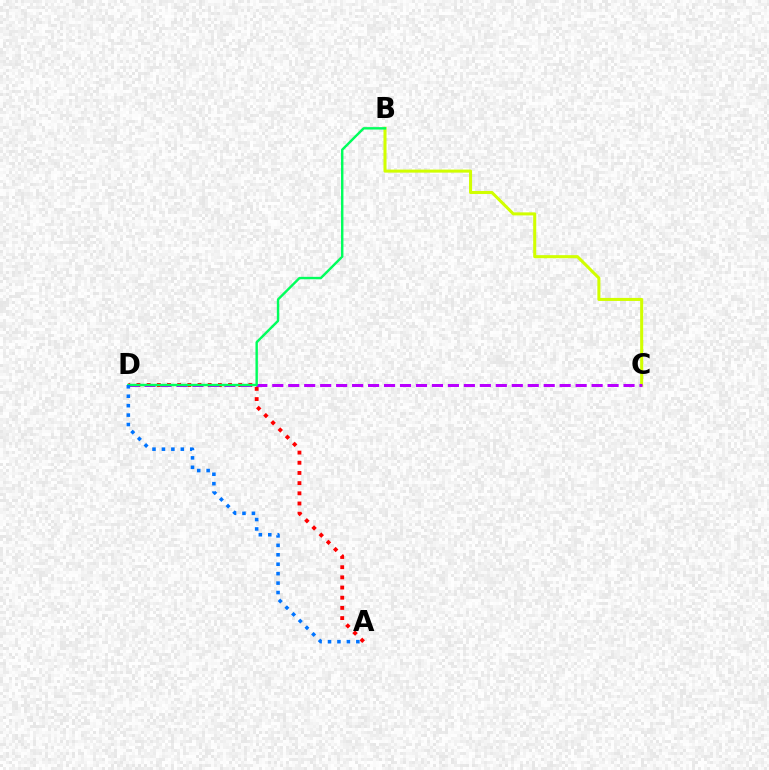{('B', 'C'): [{'color': '#d1ff00', 'line_style': 'solid', 'thickness': 2.19}], ('A', 'D'): [{'color': '#ff0000', 'line_style': 'dotted', 'thickness': 2.77}, {'color': '#0074ff', 'line_style': 'dotted', 'thickness': 2.56}], ('C', 'D'): [{'color': '#b900ff', 'line_style': 'dashed', 'thickness': 2.17}], ('B', 'D'): [{'color': '#00ff5c', 'line_style': 'solid', 'thickness': 1.74}]}